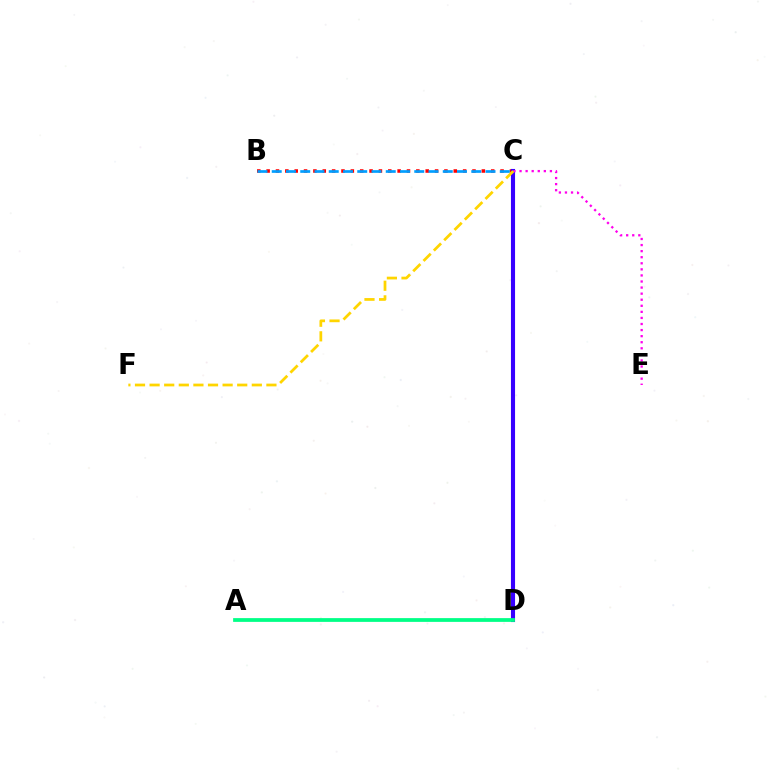{('B', 'C'): [{'color': '#ff0000', 'line_style': 'dotted', 'thickness': 2.54}, {'color': '#009eff', 'line_style': 'dashed', 'thickness': 1.94}], ('C', 'D'): [{'color': '#4fff00', 'line_style': 'dashed', 'thickness': 1.87}, {'color': '#3700ff', 'line_style': 'solid', 'thickness': 2.95}], ('A', 'D'): [{'color': '#00ff86', 'line_style': 'solid', 'thickness': 2.71}], ('C', 'E'): [{'color': '#ff00ed', 'line_style': 'dotted', 'thickness': 1.65}], ('C', 'F'): [{'color': '#ffd500', 'line_style': 'dashed', 'thickness': 1.98}]}